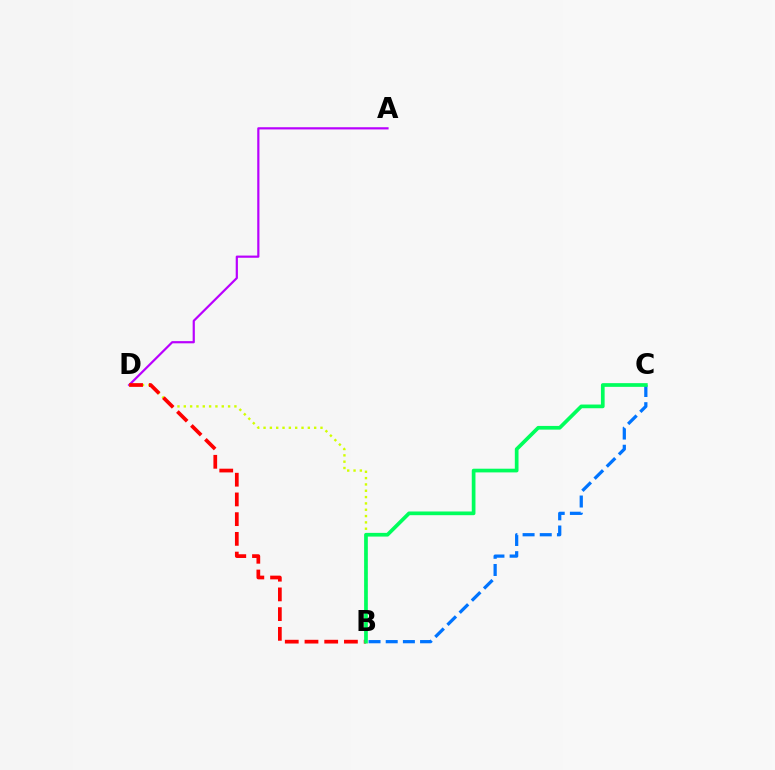{('A', 'D'): [{'color': '#b900ff', 'line_style': 'solid', 'thickness': 1.58}], ('B', 'D'): [{'color': '#d1ff00', 'line_style': 'dotted', 'thickness': 1.72}, {'color': '#ff0000', 'line_style': 'dashed', 'thickness': 2.68}], ('B', 'C'): [{'color': '#0074ff', 'line_style': 'dashed', 'thickness': 2.33}, {'color': '#00ff5c', 'line_style': 'solid', 'thickness': 2.66}]}